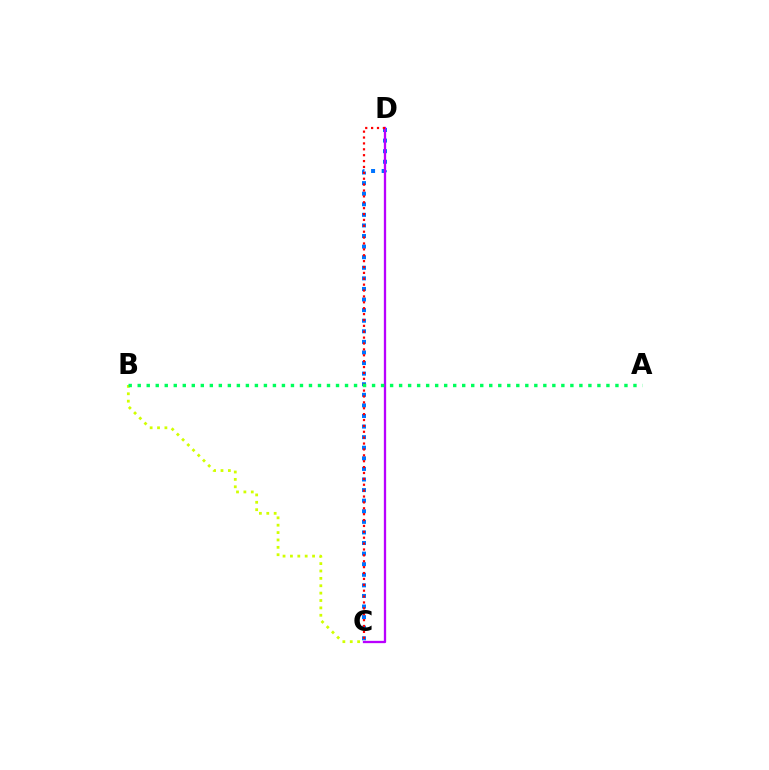{('C', 'D'): [{'color': '#0074ff', 'line_style': 'dotted', 'thickness': 2.88}, {'color': '#b900ff', 'line_style': 'solid', 'thickness': 1.66}, {'color': '#ff0000', 'line_style': 'dotted', 'thickness': 1.6}], ('B', 'C'): [{'color': '#d1ff00', 'line_style': 'dotted', 'thickness': 2.01}], ('A', 'B'): [{'color': '#00ff5c', 'line_style': 'dotted', 'thickness': 2.45}]}